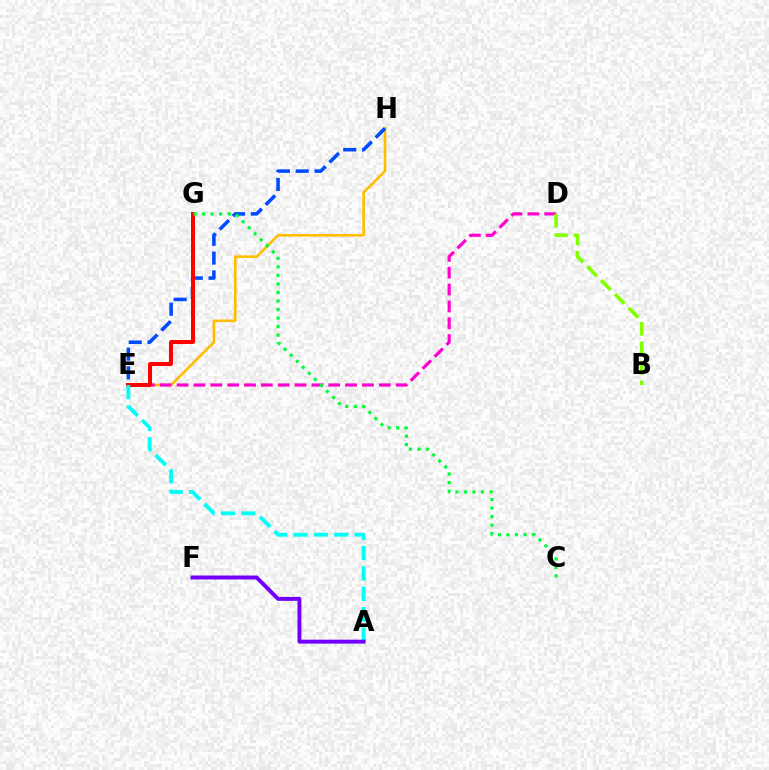{('E', 'H'): [{'color': '#ffbd00', 'line_style': 'solid', 'thickness': 1.88}, {'color': '#004bff', 'line_style': 'dashed', 'thickness': 2.55}], ('D', 'E'): [{'color': '#ff00cf', 'line_style': 'dashed', 'thickness': 2.29}], ('B', 'D'): [{'color': '#84ff00', 'line_style': 'dashed', 'thickness': 2.65}], ('E', 'G'): [{'color': '#ff0000', 'line_style': 'solid', 'thickness': 2.88}], ('A', 'E'): [{'color': '#00fff6', 'line_style': 'dashed', 'thickness': 2.77}], ('A', 'F'): [{'color': '#7200ff', 'line_style': 'solid', 'thickness': 2.83}], ('C', 'G'): [{'color': '#00ff39', 'line_style': 'dotted', 'thickness': 2.32}]}